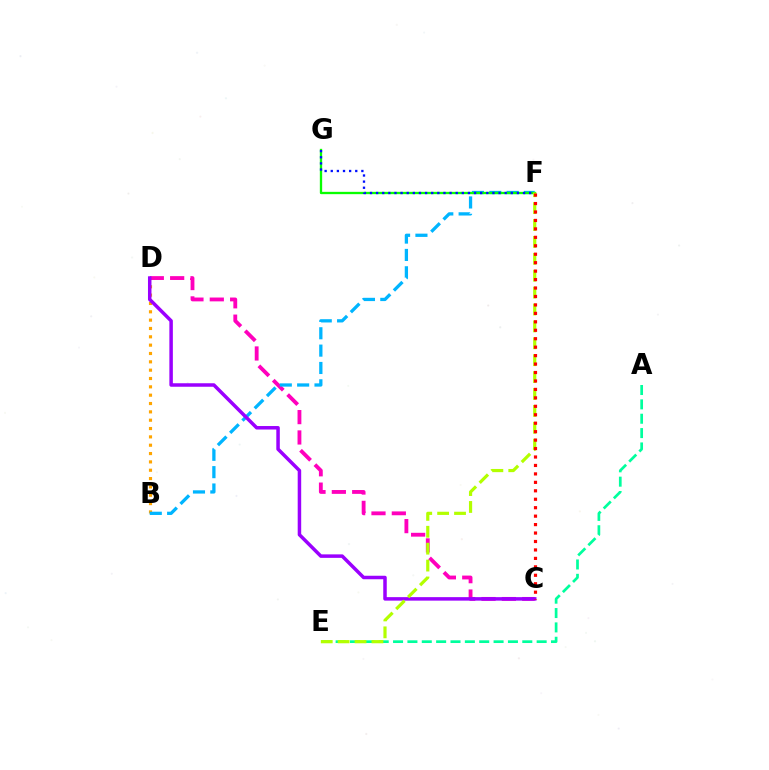{('B', 'D'): [{'color': '#ffa500', 'line_style': 'dotted', 'thickness': 2.27}], ('C', 'D'): [{'color': '#ff00bd', 'line_style': 'dashed', 'thickness': 2.76}, {'color': '#9b00ff', 'line_style': 'solid', 'thickness': 2.52}], ('B', 'F'): [{'color': '#00b5ff', 'line_style': 'dashed', 'thickness': 2.36}], ('F', 'G'): [{'color': '#08ff00', 'line_style': 'solid', 'thickness': 1.67}, {'color': '#0010ff', 'line_style': 'dotted', 'thickness': 1.66}], ('A', 'E'): [{'color': '#00ff9d', 'line_style': 'dashed', 'thickness': 1.95}], ('E', 'F'): [{'color': '#b3ff00', 'line_style': 'dashed', 'thickness': 2.3}], ('C', 'F'): [{'color': '#ff0000', 'line_style': 'dotted', 'thickness': 2.3}]}